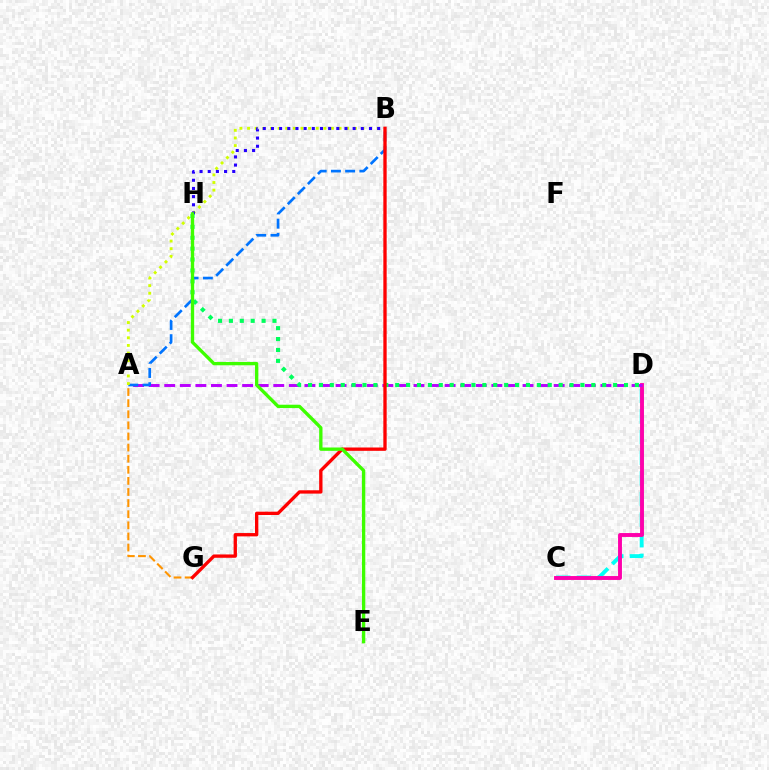{('C', 'D'): [{'color': '#00fff6', 'line_style': 'dashed', 'thickness': 2.8}, {'color': '#ff00ac', 'line_style': 'solid', 'thickness': 2.81}], ('A', 'G'): [{'color': '#ff9400', 'line_style': 'dashed', 'thickness': 1.51}], ('A', 'D'): [{'color': '#b900ff', 'line_style': 'dashed', 'thickness': 2.12}], ('A', 'B'): [{'color': '#0074ff', 'line_style': 'dashed', 'thickness': 1.93}, {'color': '#d1ff00', 'line_style': 'dotted', 'thickness': 2.07}], ('B', 'H'): [{'color': '#2500ff', 'line_style': 'dotted', 'thickness': 2.22}], ('D', 'H'): [{'color': '#00ff5c', 'line_style': 'dotted', 'thickness': 2.96}], ('B', 'G'): [{'color': '#ff0000', 'line_style': 'solid', 'thickness': 2.4}], ('E', 'H'): [{'color': '#3dff00', 'line_style': 'solid', 'thickness': 2.4}]}